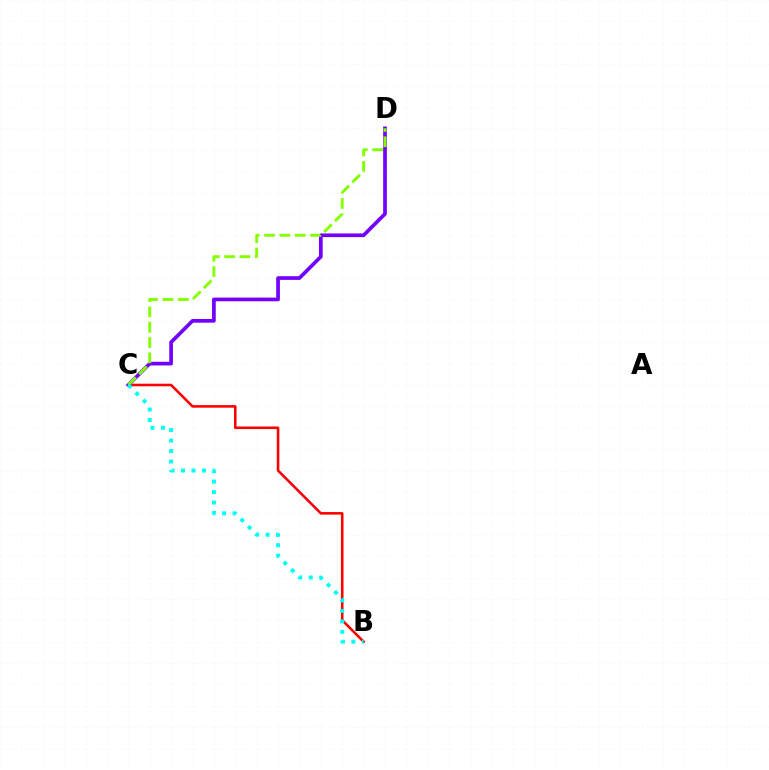{('B', 'C'): [{'color': '#ff0000', 'line_style': 'solid', 'thickness': 1.86}, {'color': '#00fff6', 'line_style': 'dotted', 'thickness': 2.85}], ('C', 'D'): [{'color': '#7200ff', 'line_style': 'solid', 'thickness': 2.65}, {'color': '#84ff00', 'line_style': 'dashed', 'thickness': 2.08}]}